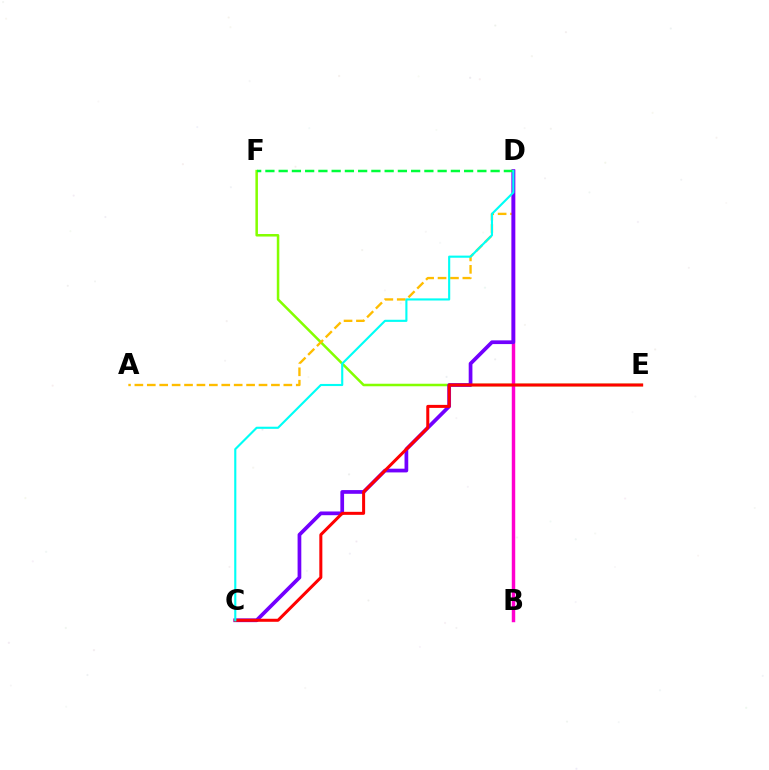{('E', 'F'): [{'color': '#84ff00', 'line_style': 'solid', 'thickness': 1.82}], ('B', 'D'): [{'color': '#004bff', 'line_style': 'dotted', 'thickness': 2.15}, {'color': '#ff00cf', 'line_style': 'solid', 'thickness': 2.49}], ('A', 'D'): [{'color': '#ffbd00', 'line_style': 'dashed', 'thickness': 1.69}], ('C', 'D'): [{'color': '#7200ff', 'line_style': 'solid', 'thickness': 2.68}, {'color': '#00fff6', 'line_style': 'solid', 'thickness': 1.53}], ('C', 'E'): [{'color': '#ff0000', 'line_style': 'solid', 'thickness': 2.18}], ('D', 'F'): [{'color': '#00ff39', 'line_style': 'dashed', 'thickness': 1.8}]}